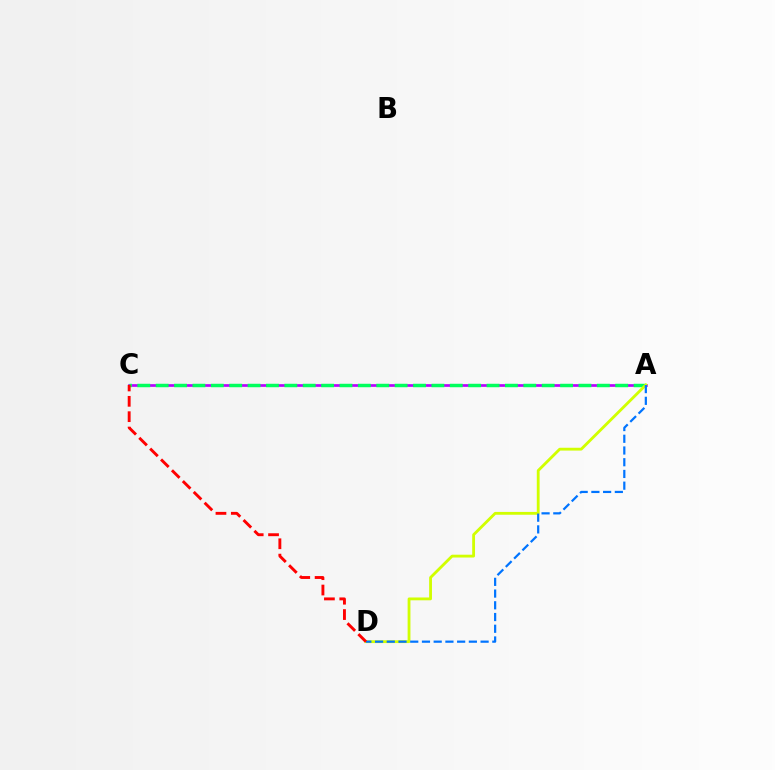{('A', 'C'): [{'color': '#b900ff', 'line_style': 'solid', 'thickness': 1.94}, {'color': '#00ff5c', 'line_style': 'dashed', 'thickness': 2.5}], ('A', 'D'): [{'color': '#d1ff00', 'line_style': 'solid', 'thickness': 2.03}, {'color': '#0074ff', 'line_style': 'dashed', 'thickness': 1.59}], ('C', 'D'): [{'color': '#ff0000', 'line_style': 'dashed', 'thickness': 2.09}]}